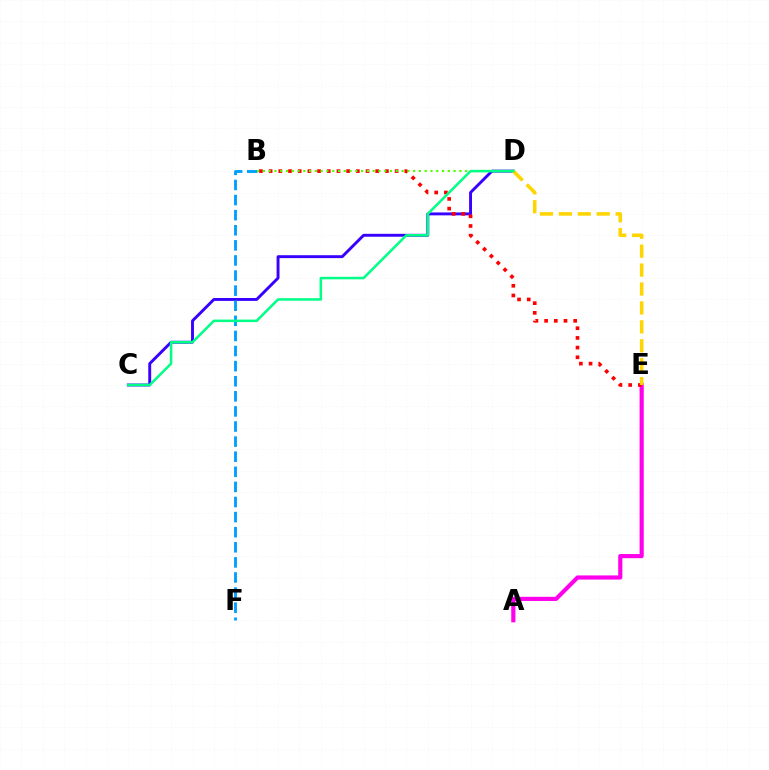{('C', 'D'): [{'color': '#3700ff', 'line_style': 'solid', 'thickness': 2.09}, {'color': '#00ff86', 'line_style': 'solid', 'thickness': 1.82}], ('A', 'E'): [{'color': '#ff00ed', 'line_style': 'solid', 'thickness': 2.99}], ('B', 'F'): [{'color': '#009eff', 'line_style': 'dashed', 'thickness': 2.05}], ('B', 'E'): [{'color': '#ff0000', 'line_style': 'dotted', 'thickness': 2.63}], ('B', 'D'): [{'color': '#4fff00', 'line_style': 'dotted', 'thickness': 1.57}], ('D', 'E'): [{'color': '#ffd500', 'line_style': 'dashed', 'thickness': 2.57}]}